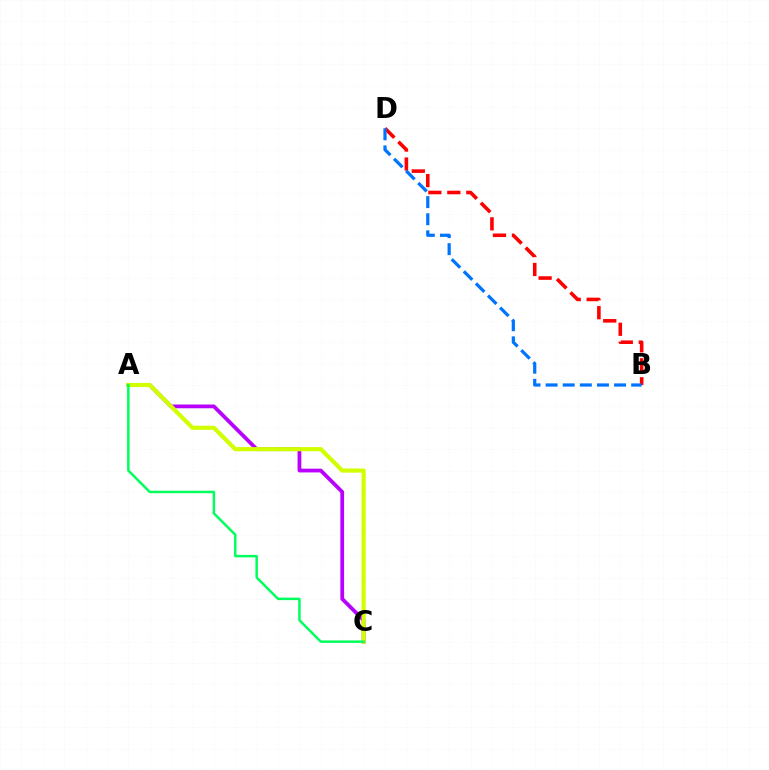{('A', 'C'): [{'color': '#b900ff', 'line_style': 'solid', 'thickness': 2.71}, {'color': '#d1ff00', 'line_style': 'solid', 'thickness': 2.99}, {'color': '#00ff5c', 'line_style': 'solid', 'thickness': 1.78}], ('B', 'D'): [{'color': '#ff0000', 'line_style': 'dashed', 'thickness': 2.58}, {'color': '#0074ff', 'line_style': 'dashed', 'thickness': 2.32}]}